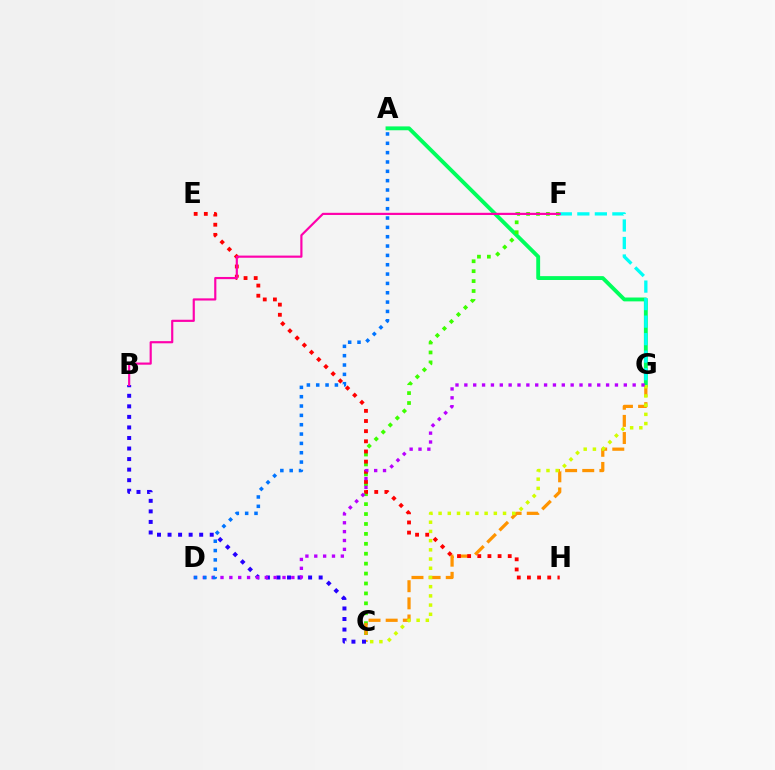{('A', 'G'): [{'color': '#00ff5c', 'line_style': 'solid', 'thickness': 2.78}], ('C', 'F'): [{'color': '#3dff00', 'line_style': 'dotted', 'thickness': 2.7}], ('F', 'G'): [{'color': '#00fff6', 'line_style': 'dashed', 'thickness': 2.38}], ('C', 'G'): [{'color': '#ff9400', 'line_style': 'dashed', 'thickness': 2.33}, {'color': '#d1ff00', 'line_style': 'dotted', 'thickness': 2.5}], ('B', 'C'): [{'color': '#2500ff', 'line_style': 'dotted', 'thickness': 2.87}], ('E', 'H'): [{'color': '#ff0000', 'line_style': 'dotted', 'thickness': 2.76}], ('D', 'G'): [{'color': '#b900ff', 'line_style': 'dotted', 'thickness': 2.41}], ('A', 'D'): [{'color': '#0074ff', 'line_style': 'dotted', 'thickness': 2.54}], ('B', 'F'): [{'color': '#ff00ac', 'line_style': 'solid', 'thickness': 1.56}]}